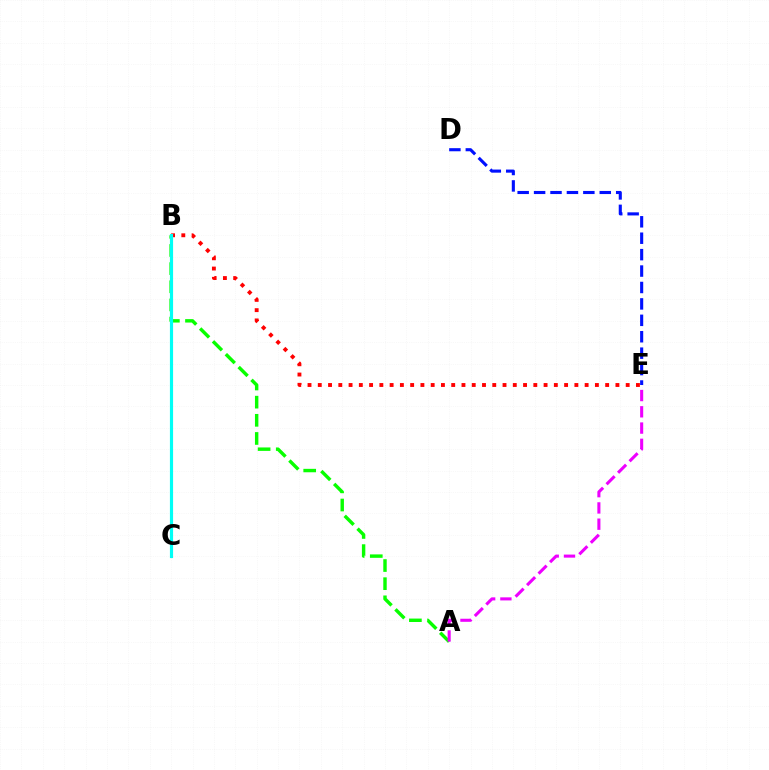{('A', 'B'): [{'color': '#08ff00', 'line_style': 'dashed', 'thickness': 2.47}], ('B', 'C'): [{'color': '#fcf500', 'line_style': 'solid', 'thickness': 2.06}, {'color': '#00fff6', 'line_style': 'solid', 'thickness': 2.28}], ('B', 'E'): [{'color': '#ff0000', 'line_style': 'dotted', 'thickness': 2.79}], ('D', 'E'): [{'color': '#0010ff', 'line_style': 'dashed', 'thickness': 2.23}], ('A', 'E'): [{'color': '#ee00ff', 'line_style': 'dashed', 'thickness': 2.21}]}